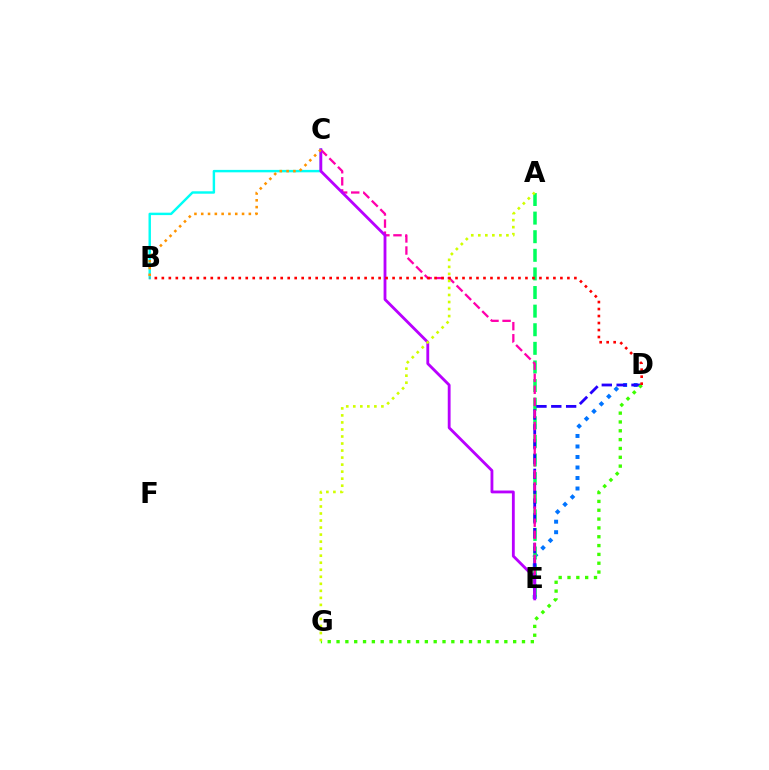{('B', 'C'): [{'color': '#00fff6', 'line_style': 'solid', 'thickness': 1.75}, {'color': '#ff9400', 'line_style': 'dotted', 'thickness': 1.85}], ('D', 'E'): [{'color': '#0074ff', 'line_style': 'dotted', 'thickness': 2.86}, {'color': '#2500ff', 'line_style': 'dashed', 'thickness': 2.02}], ('A', 'E'): [{'color': '#00ff5c', 'line_style': 'dashed', 'thickness': 2.53}], ('C', 'E'): [{'color': '#ff00ac', 'line_style': 'dashed', 'thickness': 1.64}, {'color': '#b900ff', 'line_style': 'solid', 'thickness': 2.04}], ('D', 'G'): [{'color': '#3dff00', 'line_style': 'dotted', 'thickness': 2.4}], ('A', 'G'): [{'color': '#d1ff00', 'line_style': 'dotted', 'thickness': 1.91}], ('B', 'D'): [{'color': '#ff0000', 'line_style': 'dotted', 'thickness': 1.9}]}